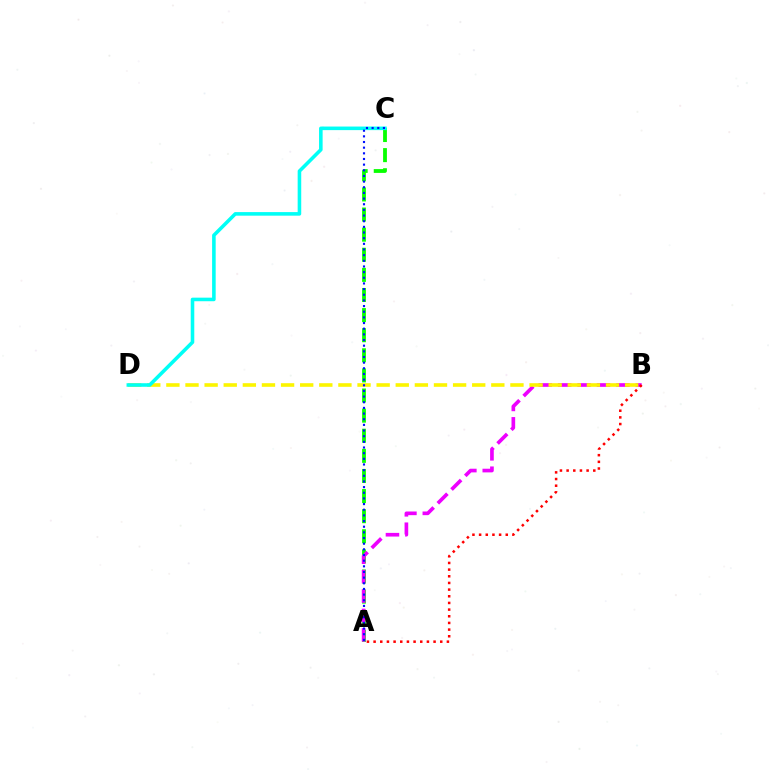{('A', 'C'): [{'color': '#08ff00', 'line_style': 'dashed', 'thickness': 2.73}, {'color': '#0010ff', 'line_style': 'dotted', 'thickness': 1.54}], ('A', 'B'): [{'color': '#ee00ff', 'line_style': 'dashed', 'thickness': 2.64}, {'color': '#ff0000', 'line_style': 'dotted', 'thickness': 1.81}], ('B', 'D'): [{'color': '#fcf500', 'line_style': 'dashed', 'thickness': 2.6}], ('C', 'D'): [{'color': '#00fff6', 'line_style': 'solid', 'thickness': 2.57}]}